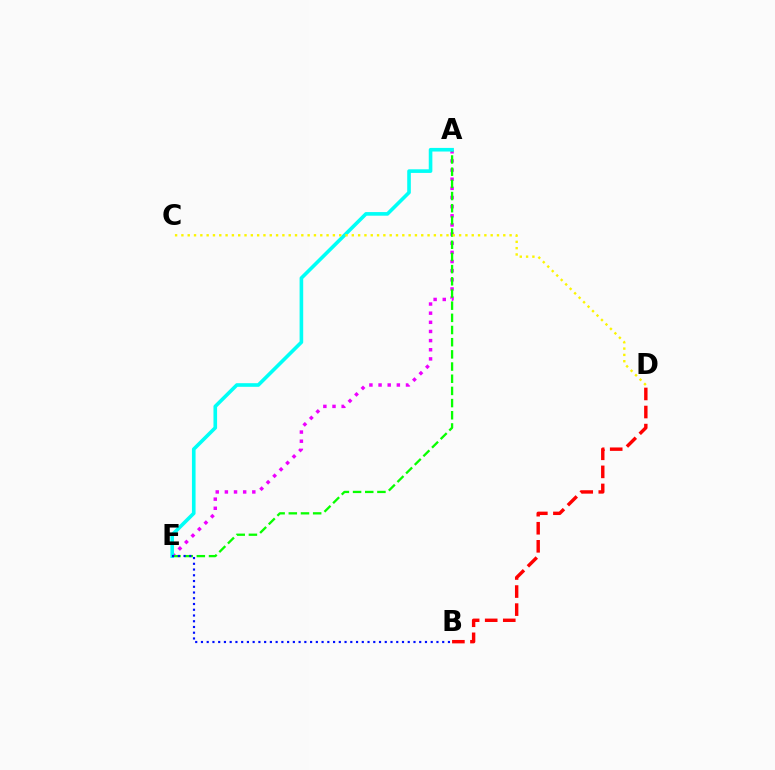{('A', 'E'): [{'color': '#ee00ff', 'line_style': 'dotted', 'thickness': 2.48}, {'color': '#08ff00', 'line_style': 'dashed', 'thickness': 1.65}, {'color': '#00fff6', 'line_style': 'solid', 'thickness': 2.6}], ('B', 'E'): [{'color': '#0010ff', 'line_style': 'dotted', 'thickness': 1.56}], ('C', 'D'): [{'color': '#fcf500', 'line_style': 'dotted', 'thickness': 1.71}], ('B', 'D'): [{'color': '#ff0000', 'line_style': 'dashed', 'thickness': 2.45}]}